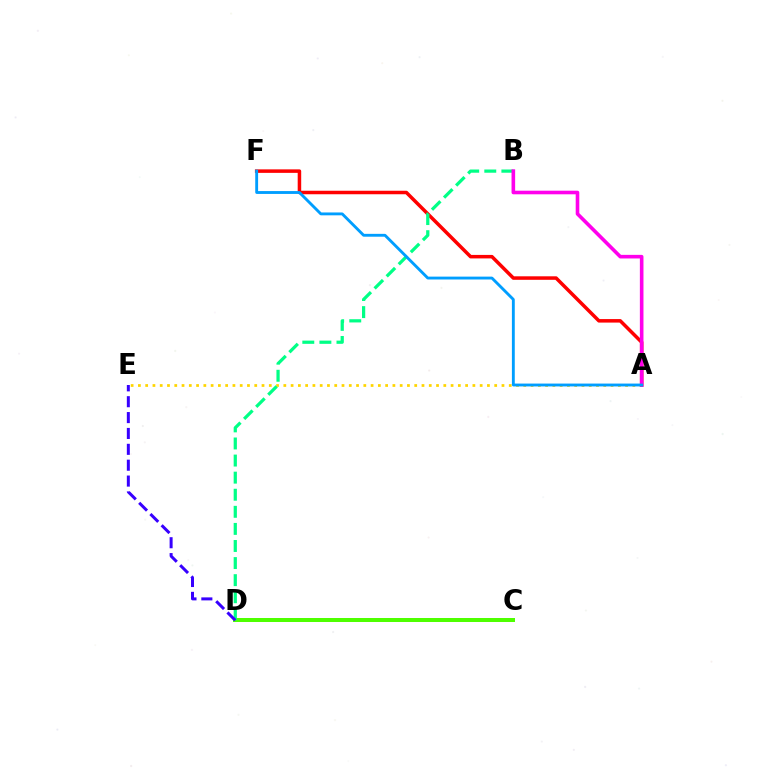{('C', 'D'): [{'color': '#4fff00', 'line_style': 'solid', 'thickness': 2.88}], ('A', 'E'): [{'color': '#ffd500', 'line_style': 'dotted', 'thickness': 1.98}], ('A', 'F'): [{'color': '#ff0000', 'line_style': 'solid', 'thickness': 2.52}, {'color': '#009eff', 'line_style': 'solid', 'thickness': 2.06}], ('B', 'D'): [{'color': '#00ff86', 'line_style': 'dashed', 'thickness': 2.32}], ('A', 'B'): [{'color': '#ff00ed', 'line_style': 'solid', 'thickness': 2.59}], ('D', 'E'): [{'color': '#3700ff', 'line_style': 'dashed', 'thickness': 2.16}]}